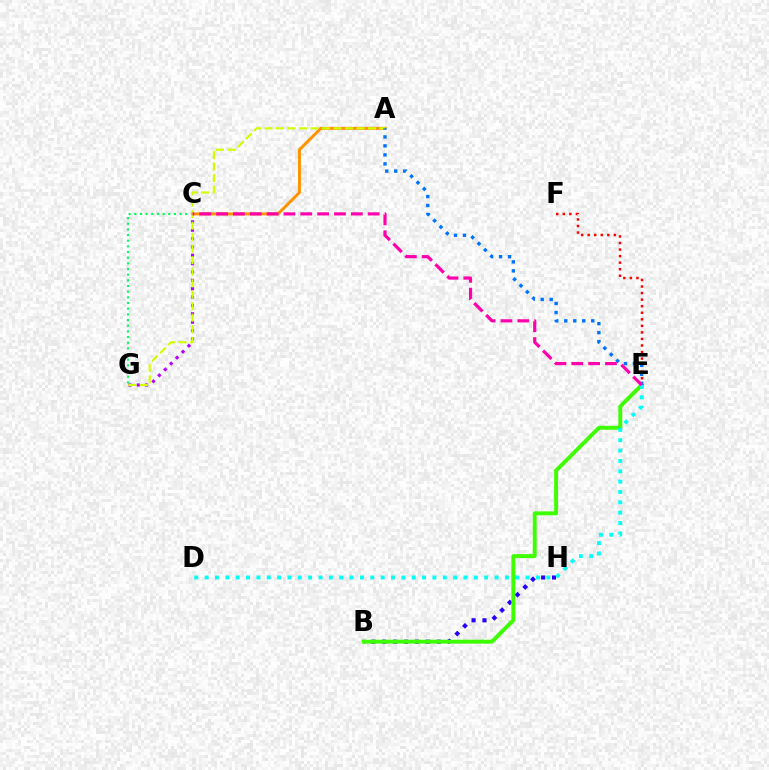{('C', 'G'): [{'color': '#b900ff', 'line_style': 'dotted', 'thickness': 2.27}, {'color': '#00ff5c', 'line_style': 'dotted', 'thickness': 1.54}], ('A', 'C'): [{'color': '#ff9400', 'line_style': 'solid', 'thickness': 2.14}], ('A', 'G'): [{'color': '#d1ff00', 'line_style': 'dashed', 'thickness': 1.56}], ('B', 'H'): [{'color': '#2500ff', 'line_style': 'dotted', 'thickness': 2.96}], ('B', 'E'): [{'color': '#3dff00', 'line_style': 'solid', 'thickness': 2.82}], ('D', 'E'): [{'color': '#00fff6', 'line_style': 'dotted', 'thickness': 2.81}], ('E', 'F'): [{'color': '#ff0000', 'line_style': 'dotted', 'thickness': 1.78}], ('A', 'E'): [{'color': '#0074ff', 'line_style': 'dotted', 'thickness': 2.44}], ('C', 'E'): [{'color': '#ff00ac', 'line_style': 'dashed', 'thickness': 2.29}]}